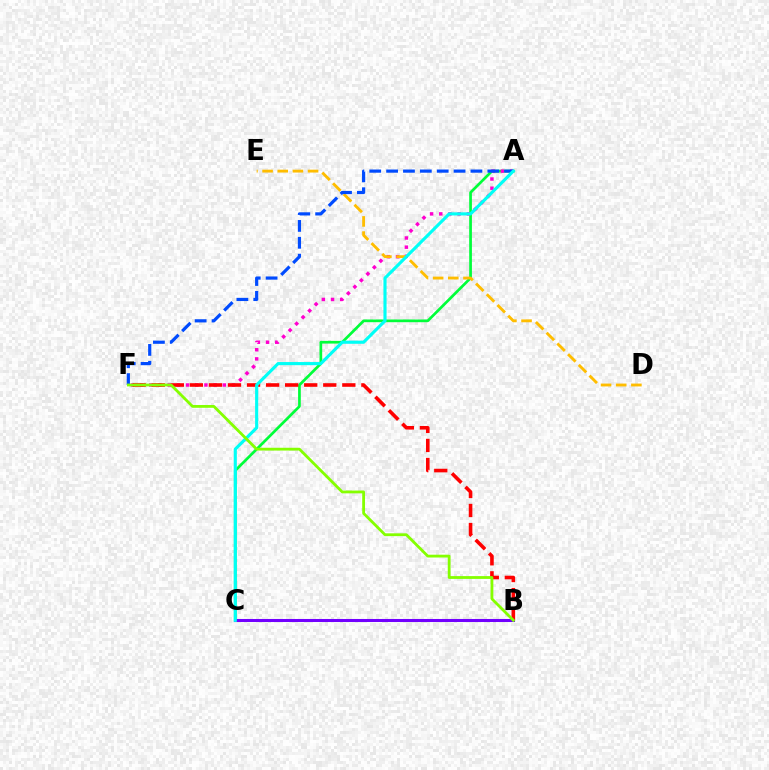{('A', 'C'): [{'color': '#00ff39', 'line_style': 'solid', 'thickness': 1.95}, {'color': '#00fff6', 'line_style': 'solid', 'thickness': 2.25}], ('B', 'C'): [{'color': '#7200ff', 'line_style': 'solid', 'thickness': 2.19}], ('A', 'F'): [{'color': '#ff00cf', 'line_style': 'dotted', 'thickness': 2.5}, {'color': '#004bff', 'line_style': 'dashed', 'thickness': 2.29}], ('B', 'F'): [{'color': '#ff0000', 'line_style': 'dashed', 'thickness': 2.59}, {'color': '#84ff00', 'line_style': 'solid', 'thickness': 2.02}], ('D', 'E'): [{'color': '#ffbd00', 'line_style': 'dashed', 'thickness': 2.06}]}